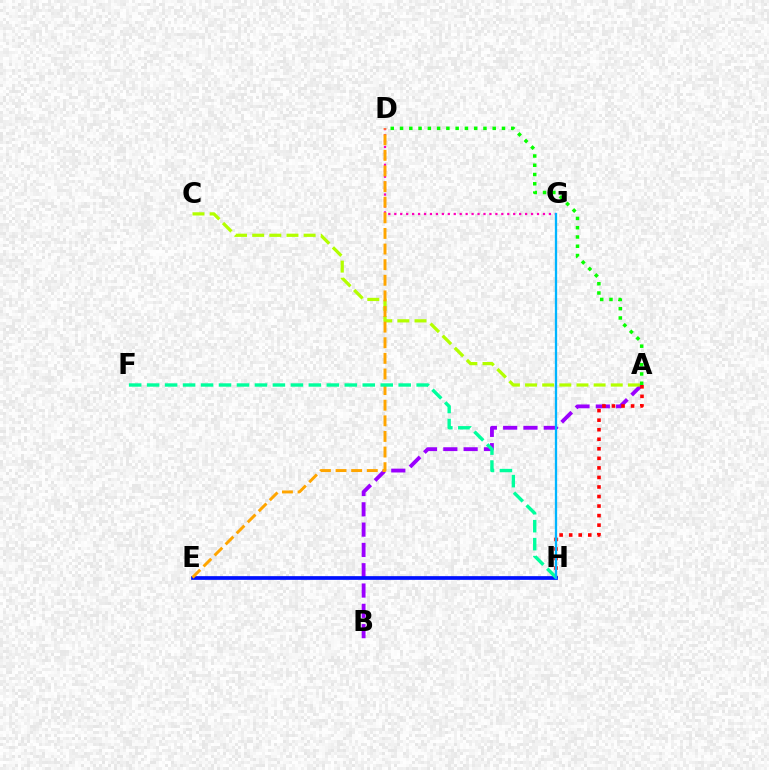{('A', 'B'): [{'color': '#9b00ff', 'line_style': 'dashed', 'thickness': 2.76}], ('A', 'D'): [{'color': '#08ff00', 'line_style': 'dotted', 'thickness': 2.52}], ('A', 'H'): [{'color': '#ff0000', 'line_style': 'dotted', 'thickness': 2.59}], ('A', 'C'): [{'color': '#b3ff00', 'line_style': 'dashed', 'thickness': 2.33}], ('D', 'G'): [{'color': '#ff00bd', 'line_style': 'dotted', 'thickness': 1.62}], ('E', 'H'): [{'color': '#0010ff', 'line_style': 'solid', 'thickness': 2.67}], ('D', 'E'): [{'color': '#ffa500', 'line_style': 'dashed', 'thickness': 2.12}], ('F', 'H'): [{'color': '#00ff9d', 'line_style': 'dashed', 'thickness': 2.44}], ('G', 'H'): [{'color': '#00b5ff', 'line_style': 'solid', 'thickness': 1.65}]}